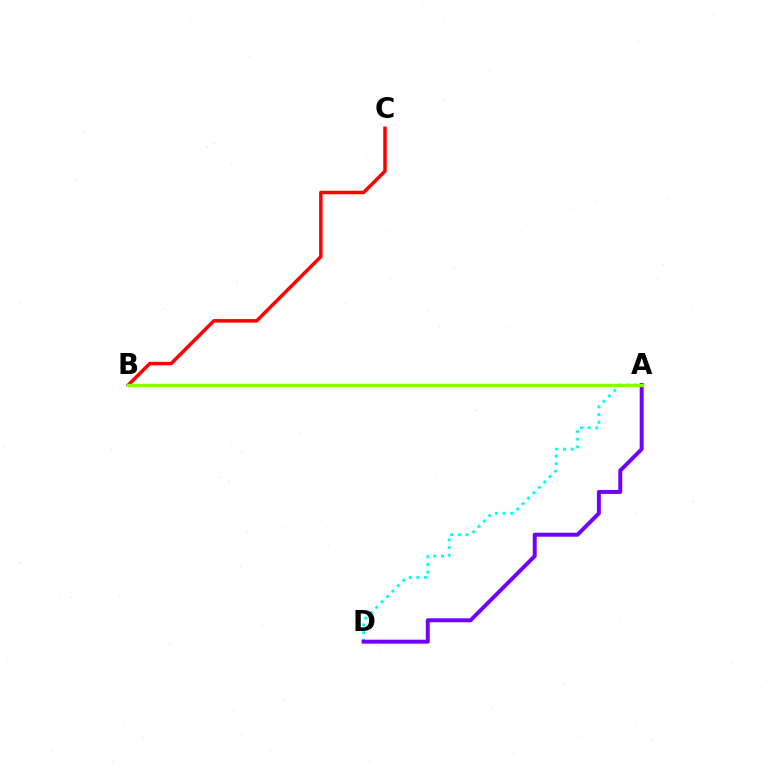{('A', 'D'): [{'color': '#00fff6', 'line_style': 'dotted', 'thickness': 2.08}, {'color': '#7200ff', 'line_style': 'solid', 'thickness': 2.85}], ('B', 'C'): [{'color': '#ff0000', 'line_style': 'solid', 'thickness': 2.52}], ('A', 'B'): [{'color': '#84ff00', 'line_style': 'solid', 'thickness': 2.43}]}